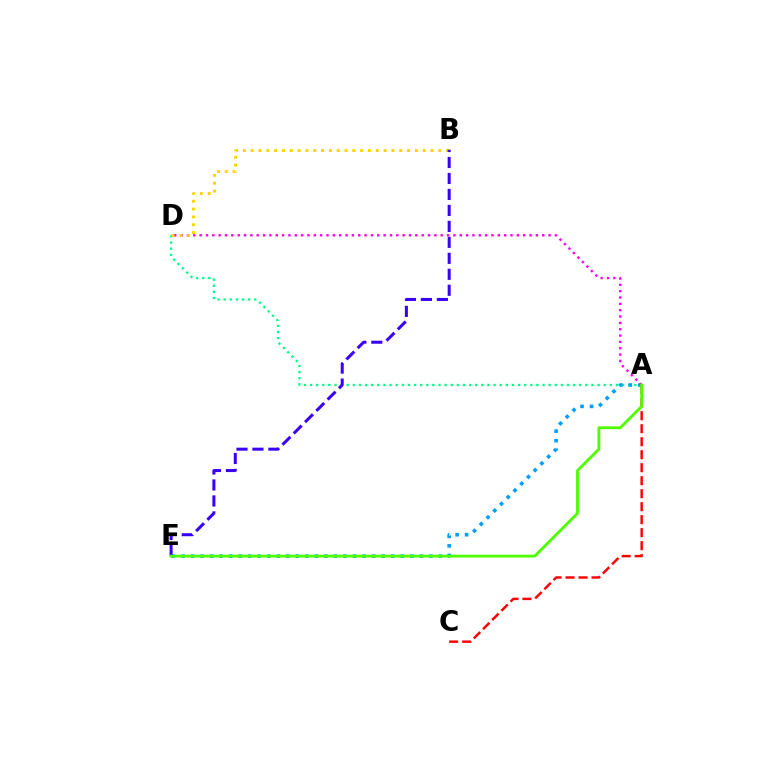{('A', 'D'): [{'color': '#00ff86', 'line_style': 'dotted', 'thickness': 1.66}, {'color': '#ff00ed', 'line_style': 'dotted', 'thickness': 1.72}], ('A', 'E'): [{'color': '#009eff', 'line_style': 'dotted', 'thickness': 2.59}, {'color': '#4fff00', 'line_style': 'solid', 'thickness': 2.05}], ('B', 'D'): [{'color': '#ffd500', 'line_style': 'dotted', 'thickness': 2.12}], ('A', 'C'): [{'color': '#ff0000', 'line_style': 'dashed', 'thickness': 1.76}], ('B', 'E'): [{'color': '#3700ff', 'line_style': 'dashed', 'thickness': 2.17}]}